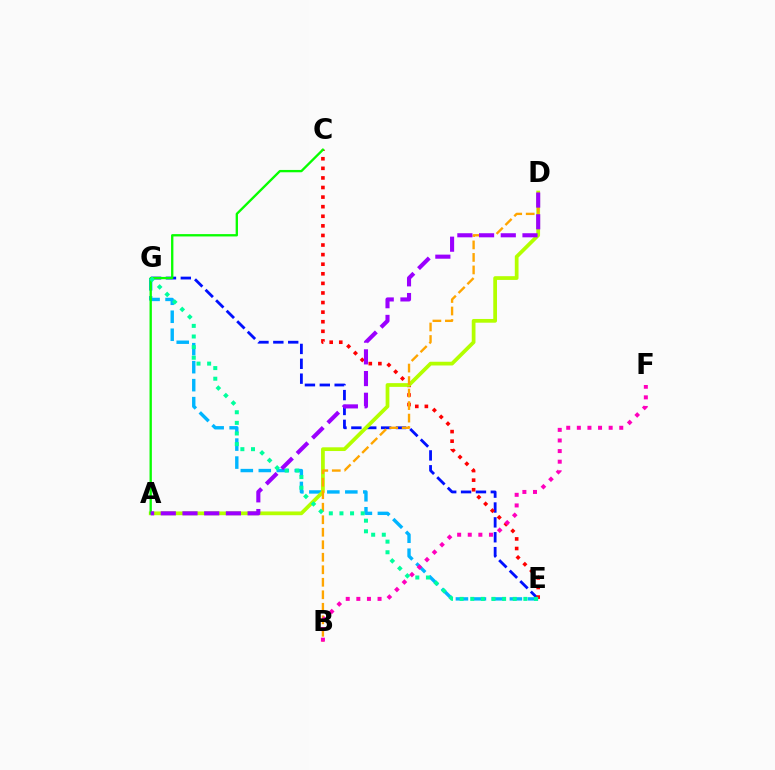{('E', 'G'): [{'color': '#0010ff', 'line_style': 'dashed', 'thickness': 2.02}, {'color': '#00b5ff', 'line_style': 'dashed', 'thickness': 2.44}, {'color': '#00ff9d', 'line_style': 'dotted', 'thickness': 2.89}], ('C', 'E'): [{'color': '#ff0000', 'line_style': 'dotted', 'thickness': 2.6}], ('A', 'D'): [{'color': '#b3ff00', 'line_style': 'solid', 'thickness': 2.69}, {'color': '#9b00ff', 'line_style': 'dashed', 'thickness': 2.95}], ('B', 'D'): [{'color': '#ffa500', 'line_style': 'dashed', 'thickness': 1.7}], ('A', 'C'): [{'color': '#08ff00', 'line_style': 'solid', 'thickness': 1.68}], ('B', 'F'): [{'color': '#ff00bd', 'line_style': 'dotted', 'thickness': 2.88}]}